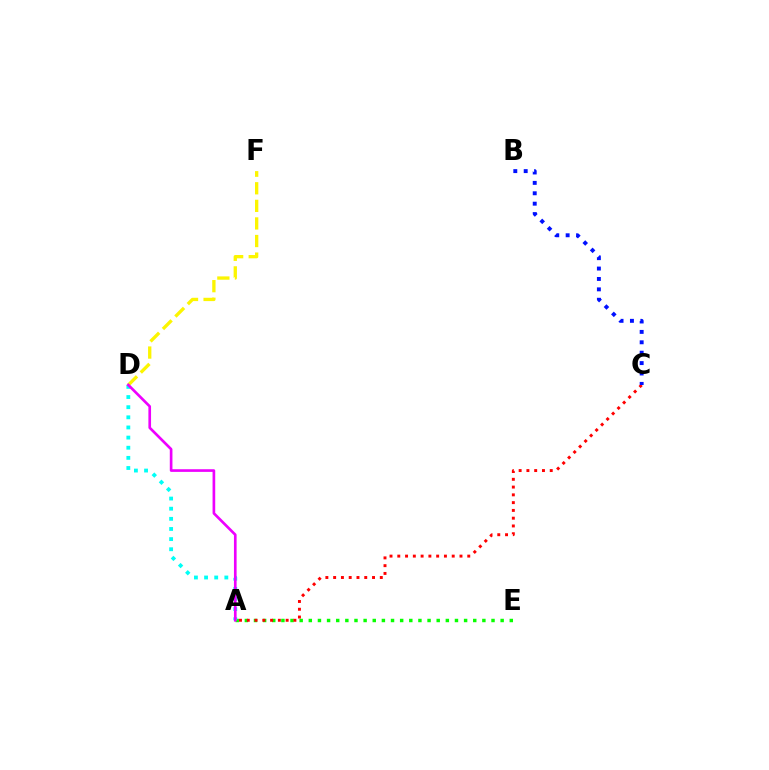{('A', 'E'): [{'color': '#08ff00', 'line_style': 'dotted', 'thickness': 2.48}], ('A', 'D'): [{'color': '#00fff6', 'line_style': 'dotted', 'thickness': 2.75}, {'color': '#ee00ff', 'line_style': 'solid', 'thickness': 1.91}], ('A', 'C'): [{'color': '#ff0000', 'line_style': 'dotted', 'thickness': 2.11}], ('D', 'F'): [{'color': '#fcf500', 'line_style': 'dashed', 'thickness': 2.39}], ('B', 'C'): [{'color': '#0010ff', 'line_style': 'dotted', 'thickness': 2.83}]}